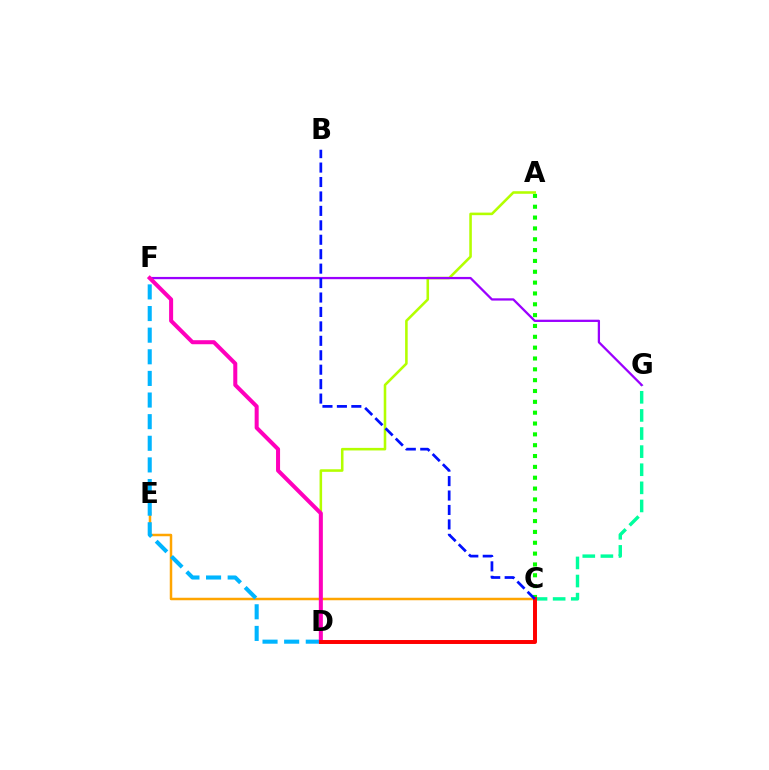{('A', 'C'): [{'color': '#08ff00', 'line_style': 'dotted', 'thickness': 2.95}], ('C', 'E'): [{'color': '#ffa500', 'line_style': 'solid', 'thickness': 1.79}], ('D', 'F'): [{'color': '#00b5ff', 'line_style': 'dashed', 'thickness': 2.94}, {'color': '#ff00bd', 'line_style': 'solid', 'thickness': 2.9}], ('A', 'D'): [{'color': '#b3ff00', 'line_style': 'solid', 'thickness': 1.85}], ('C', 'G'): [{'color': '#00ff9d', 'line_style': 'dashed', 'thickness': 2.46}], ('F', 'G'): [{'color': '#9b00ff', 'line_style': 'solid', 'thickness': 1.64}], ('C', 'D'): [{'color': '#ff0000', 'line_style': 'solid', 'thickness': 2.85}], ('B', 'C'): [{'color': '#0010ff', 'line_style': 'dashed', 'thickness': 1.96}]}